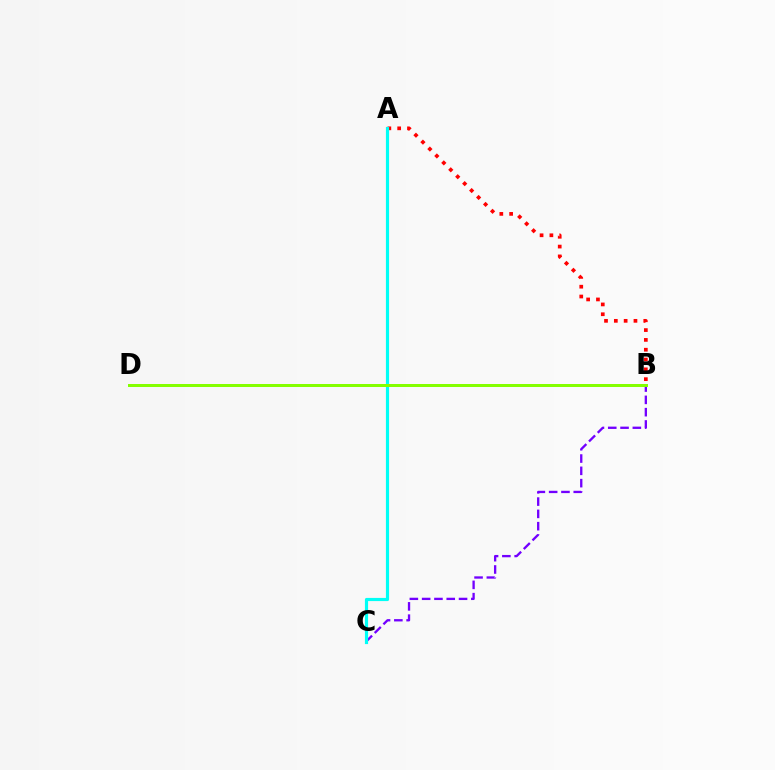{('A', 'B'): [{'color': '#ff0000', 'line_style': 'dotted', 'thickness': 2.67}], ('B', 'C'): [{'color': '#7200ff', 'line_style': 'dashed', 'thickness': 1.67}], ('A', 'C'): [{'color': '#00fff6', 'line_style': 'solid', 'thickness': 2.28}], ('B', 'D'): [{'color': '#84ff00', 'line_style': 'solid', 'thickness': 2.15}]}